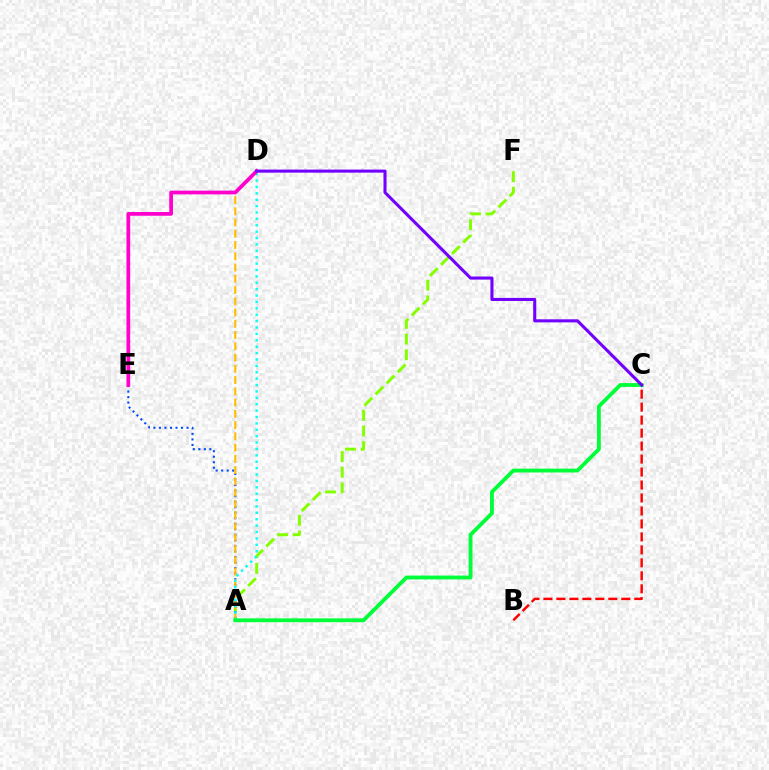{('A', 'F'): [{'color': '#84ff00', 'line_style': 'dashed', 'thickness': 2.13}], ('A', 'E'): [{'color': '#004bff', 'line_style': 'dotted', 'thickness': 1.5}], ('B', 'C'): [{'color': '#ff0000', 'line_style': 'dashed', 'thickness': 1.76}], ('A', 'D'): [{'color': '#ffbd00', 'line_style': 'dashed', 'thickness': 1.53}, {'color': '#00fff6', 'line_style': 'dotted', 'thickness': 1.74}], ('D', 'E'): [{'color': '#ff00cf', 'line_style': 'solid', 'thickness': 2.68}], ('A', 'C'): [{'color': '#00ff39', 'line_style': 'solid', 'thickness': 2.76}], ('C', 'D'): [{'color': '#7200ff', 'line_style': 'solid', 'thickness': 2.2}]}